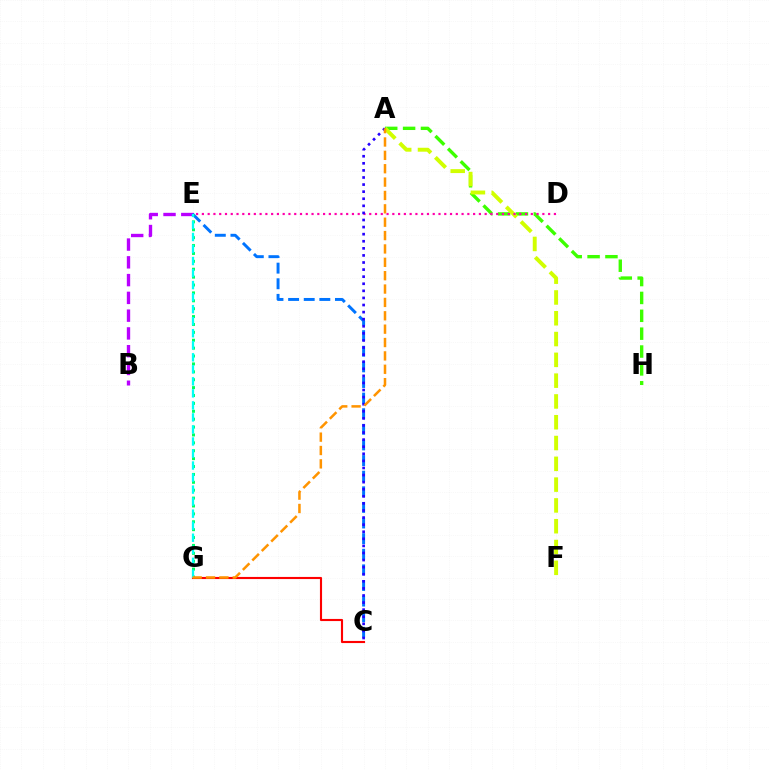{('A', 'H'): [{'color': '#3dff00', 'line_style': 'dashed', 'thickness': 2.43}], ('B', 'E'): [{'color': '#b900ff', 'line_style': 'dashed', 'thickness': 2.41}], ('C', 'E'): [{'color': '#0074ff', 'line_style': 'dashed', 'thickness': 2.12}], ('A', 'F'): [{'color': '#d1ff00', 'line_style': 'dashed', 'thickness': 2.83}], ('E', 'G'): [{'color': '#00ff5c', 'line_style': 'dotted', 'thickness': 2.14}, {'color': '#00fff6', 'line_style': 'dashed', 'thickness': 1.63}], ('D', 'E'): [{'color': '#ff00ac', 'line_style': 'dotted', 'thickness': 1.57}], ('C', 'G'): [{'color': '#ff0000', 'line_style': 'solid', 'thickness': 1.53}], ('A', 'C'): [{'color': '#2500ff', 'line_style': 'dotted', 'thickness': 1.92}], ('A', 'G'): [{'color': '#ff9400', 'line_style': 'dashed', 'thickness': 1.82}]}